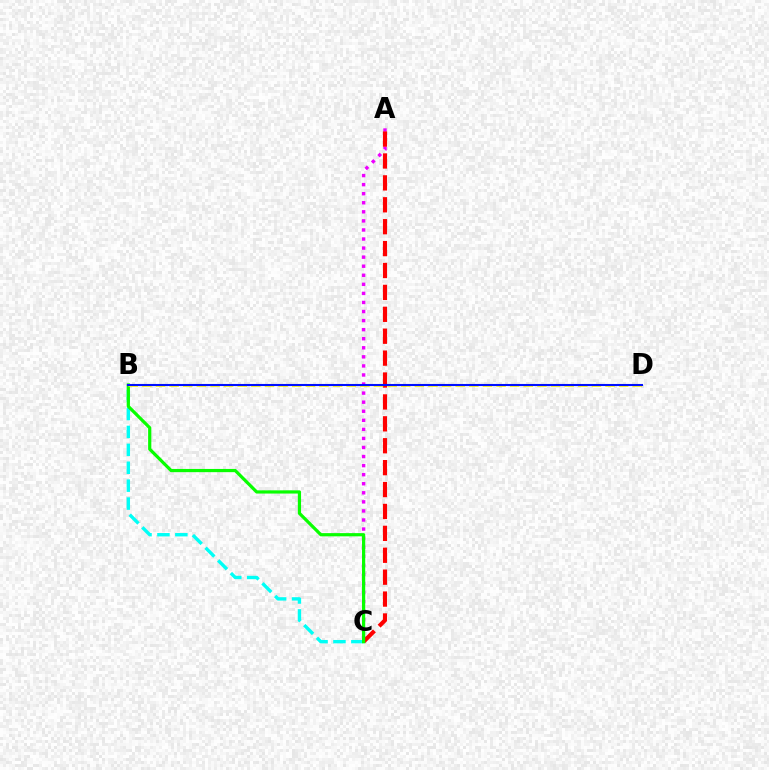{('B', 'C'): [{'color': '#00fff6', 'line_style': 'dashed', 'thickness': 2.43}, {'color': '#08ff00', 'line_style': 'solid', 'thickness': 2.31}], ('A', 'C'): [{'color': '#ee00ff', 'line_style': 'dotted', 'thickness': 2.46}, {'color': '#ff0000', 'line_style': 'dashed', 'thickness': 2.98}], ('B', 'D'): [{'color': '#fcf500', 'line_style': 'dashed', 'thickness': 1.85}, {'color': '#0010ff', 'line_style': 'solid', 'thickness': 1.5}]}